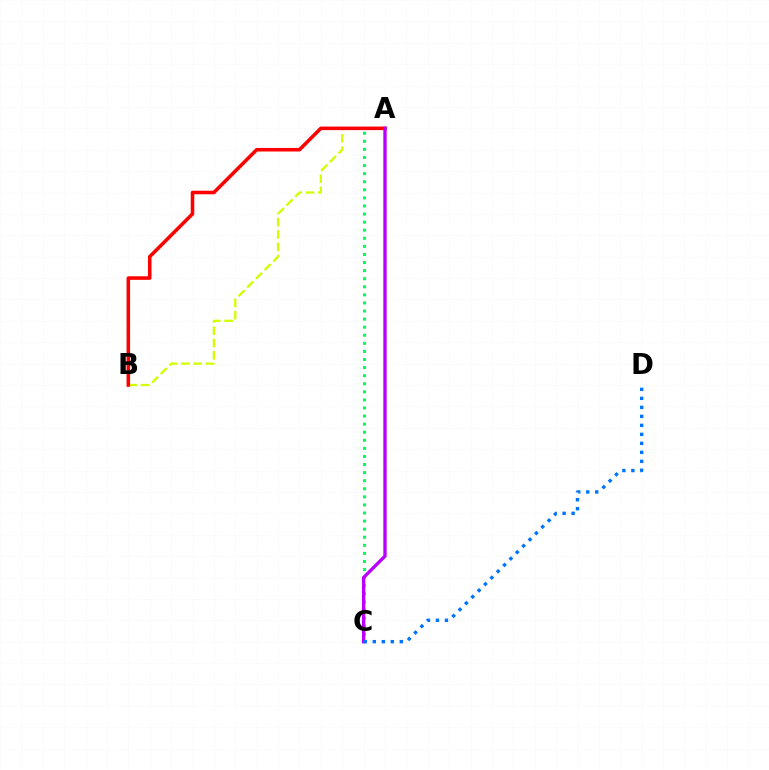{('A', 'C'): [{'color': '#00ff5c', 'line_style': 'dotted', 'thickness': 2.2}, {'color': '#b900ff', 'line_style': 'solid', 'thickness': 2.4}], ('A', 'B'): [{'color': '#d1ff00', 'line_style': 'dashed', 'thickness': 1.67}, {'color': '#ff0000', 'line_style': 'solid', 'thickness': 2.56}], ('C', 'D'): [{'color': '#0074ff', 'line_style': 'dotted', 'thickness': 2.45}]}